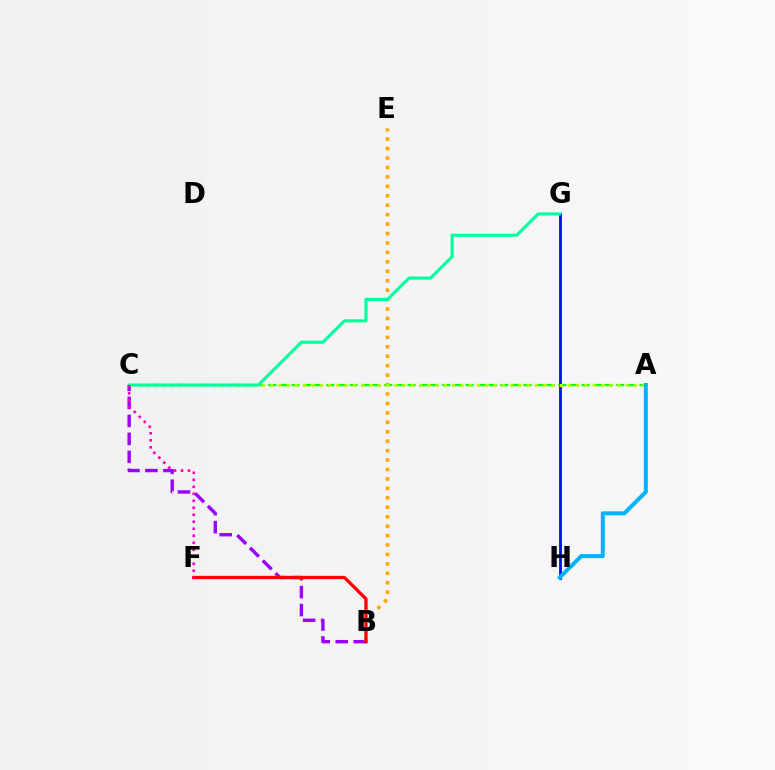{('B', 'C'): [{'color': '#9b00ff', 'line_style': 'dashed', 'thickness': 2.44}], ('A', 'C'): [{'color': '#08ff00', 'line_style': 'dashed', 'thickness': 1.58}, {'color': '#b3ff00', 'line_style': 'dotted', 'thickness': 2.25}], ('B', 'E'): [{'color': '#ffa500', 'line_style': 'dotted', 'thickness': 2.56}], ('G', 'H'): [{'color': '#0010ff', 'line_style': 'solid', 'thickness': 2.04}], ('C', 'G'): [{'color': '#00ff9d', 'line_style': 'solid', 'thickness': 2.23}], ('B', 'F'): [{'color': '#ff0000', 'line_style': 'solid', 'thickness': 2.38}], ('C', 'F'): [{'color': '#ff00bd', 'line_style': 'dotted', 'thickness': 1.9}], ('A', 'H'): [{'color': '#00b5ff', 'line_style': 'solid', 'thickness': 2.88}]}